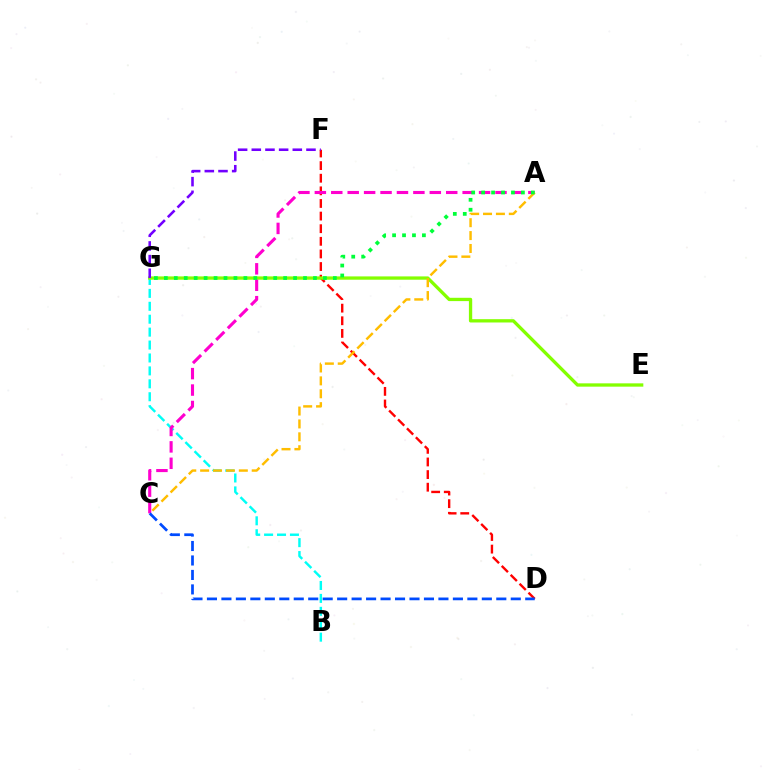{('D', 'F'): [{'color': '#ff0000', 'line_style': 'dashed', 'thickness': 1.71}], ('B', 'G'): [{'color': '#00fff6', 'line_style': 'dashed', 'thickness': 1.76}], ('E', 'G'): [{'color': '#84ff00', 'line_style': 'solid', 'thickness': 2.38}], ('A', 'C'): [{'color': '#ff00cf', 'line_style': 'dashed', 'thickness': 2.23}, {'color': '#ffbd00', 'line_style': 'dashed', 'thickness': 1.75}], ('F', 'G'): [{'color': '#7200ff', 'line_style': 'dashed', 'thickness': 1.86}], ('C', 'D'): [{'color': '#004bff', 'line_style': 'dashed', 'thickness': 1.97}], ('A', 'G'): [{'color': '#00ff39', 'line_style': 'dotted', 'thickness': 2.7}]}